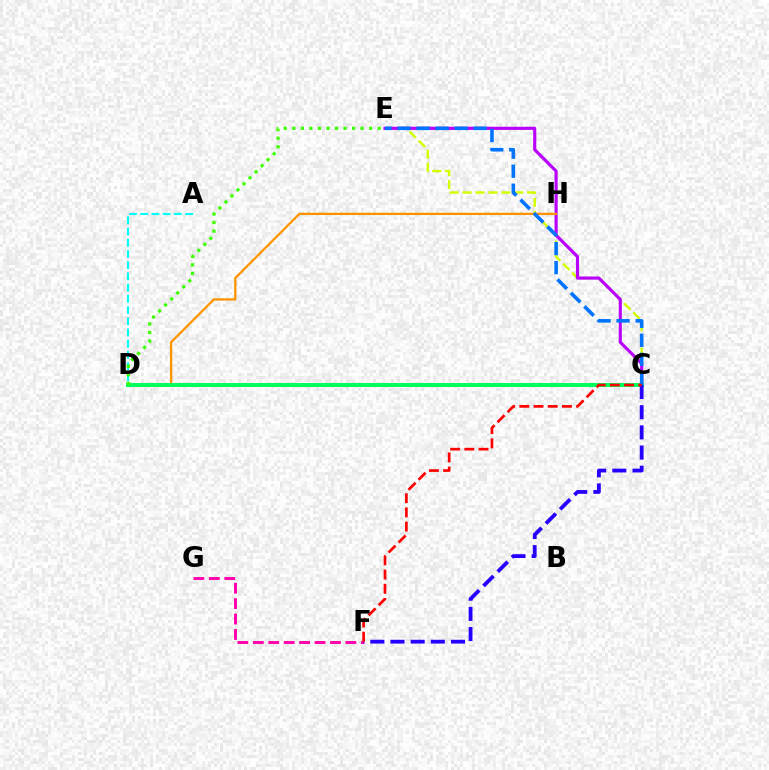{('F', 'G'): [{'color': '#ff00ac', 'line_style': 'dashed', 'thickness': 2.1}], ('C', 'E'): [{'color': '#d1ff00', 'line_style': 'dashed', 'thickness': 1.75}, {'color': '#b900ff', 'line_style': 'solid', 'thickness': 2.26}, {'color': '#0074ff', 'line_style': 'dashed', 'thickness': 2.58}], ('D', 'H'): [{'color': '#ff9400', 'line_style': 'solid', 'thickness': 1.65}], ('C', 'D'): [{'color': '#00ff5c', 'line_style': 'solid', 'thickness': 2.85}], ('C', 'F'): [{'color': '#2500ff', 'line_style': 'dashed', 'thickness': 2.74}, {'color': '#ff0000', 'line_style': 'dashed', 'thickness': 1.93}], ('A', 'D'): [{'color': '#00fff6', 'line_style': 'dashed', 'thickness': 1.53}], ('D', 'E'): [{'color': '#3dff00', 'line_style': 'dotted', 'thickness': 2.32}]}